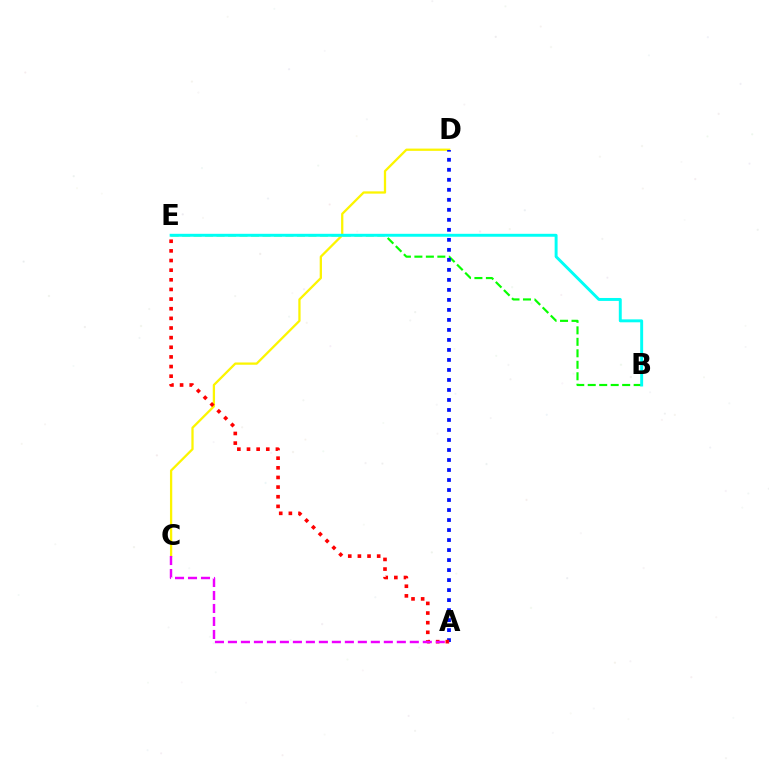{('C', 'D'): [{'color': '#fcf500', 'line_style': 'solid', 'thickness': 1.64}], ('B', 'E'): [{'color': '#08ff00', 'line_style': 'dashed', 'thickness': 1.56}, {'color': '#00fff6', 'line_style': 'solid', 'thickness': 2.11}], ('A', 'D'): [{'color': '#0010ff', 'line_style': 'dotted', 'thickness': 2.72}], ('A', 'E'): [{'color': '#ff0000', 'line_style': 'dotted', 'thickness': 2.62}], ('A', 'C'): [{'color': '#ee00ff', 'line_style': 'dashed', 'thickness': 1.76}]}